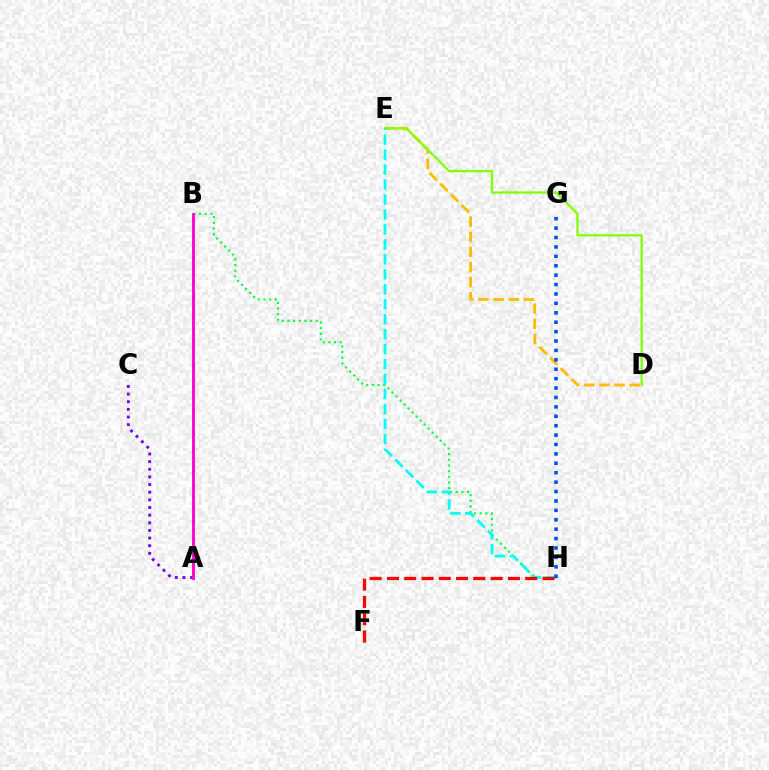{('D', 'E'): [{'color': '#ffbd00', 'line_style': 'dashed', 'thickness': 2.05}, {'color': '#84ff00', 'line_style': 'solid', 'thickness': 1.66}], ('B', 'H'): [{'color': '#00ff39', 'line_style': 'dotted', 'thickness': 1.54}], ('A', 'C'): [{'color': '#7200ff', 'line_style': 'dotted', 'thickness': 2.08}], ('E', 'H'): [{'color': '#00fff6', 'line_style': 'dashed', 'thickness': 2.03}], ('G', 'H'): [{'color': '#004bff', 'line_style': 'dotted', 'thickness': 2.56}], ('F', 'H'): [{'color': '#ff0000', 'line_style': 'dashed', 'thickness': 2.35}], ('A', 'B'): [{'color': '#ff00cf', 'line_style': 'solid', 'thickness': 2.04}]}